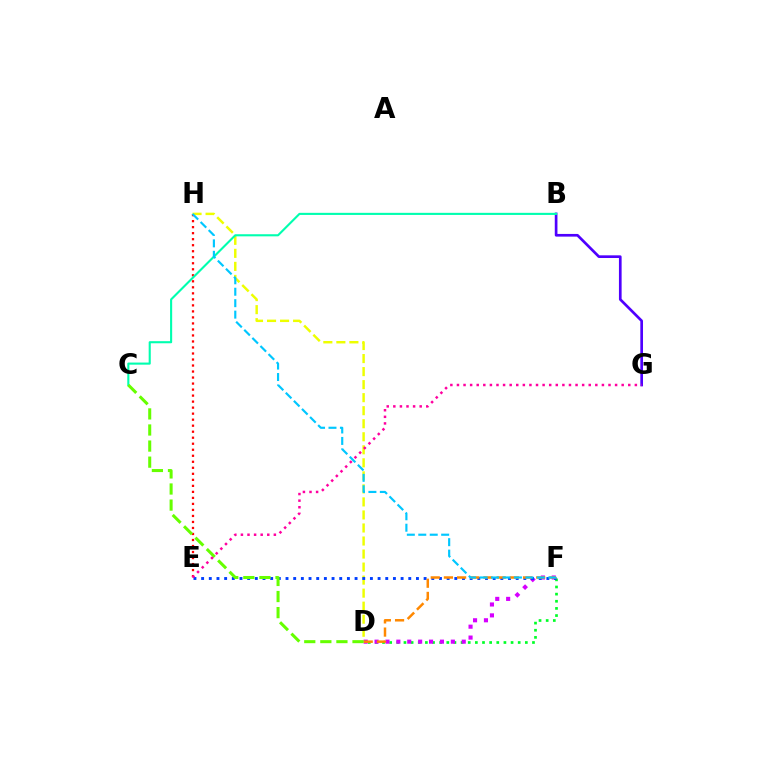{('E', 'H'): [{'color': '#ff0000', 'line_style': 'dotted', 'thickness': 1.63}], ('B', 'G'): [{'color': '#4f00ff', 'line_style': 'solid', 'thickness': 1.93}], ('D', 'H'): [{'color': '#eeff00', 'line_style': 'dashed', 'thickness': 1.77}], ('D', 'F'): [{'color': '#00ff27', 'line_style': 'dotted', 'thickness': 1.94}, {'color': '#d600ff', 'line_style': 'dotted', 'thickness': 2.96}, {'color': '#ff8800', 'line_style': 'dashed', 'thickness': 1.79}], ('B', 'C'): [{'color': '#00ffaf', 'line_style': 'solid', 'thickness': 1.52}], ('E', 'F'): [{'color': '#003fff', 'line_style': 'dotted', 'thickness': 2.08}], ('C', 'D'): [{'color': '#66ff00', 'line_style': 'dashed', 'thickness': 2.18}], ('E', 'G'): [{'color': '#ff00a0', 'line_style': 'dotted', 'thickness': 1.79}], ('F', 'H'): [{'color': '#00c7ff', 'line_style': 'dashed', 'thickness': 1.55}]}